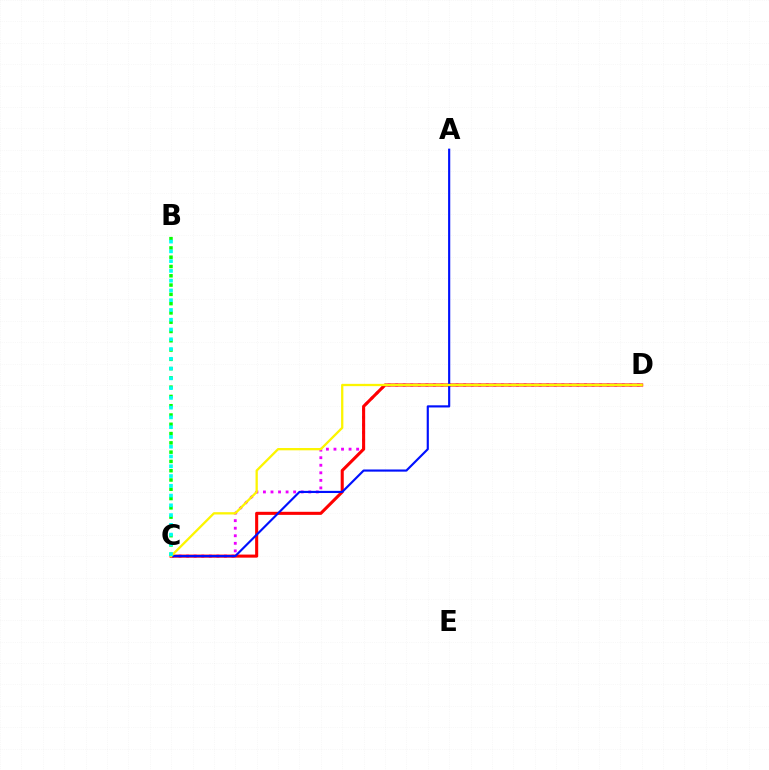{('C', 'D'): [{'color': '#ee00ff', 'line_style': 'dotted', 'thickness': 2.05}, {'color': '#ff0000', 'line_style': 'solid', 'thickness': 2.21}, {'color': '#fcf500', 'line_style': 'solid', 'thickness': 1.65}], ('B', 'C'): [{'color': '#08ff00', 'line_style': 'dotted', 'thickness': 2.52}, {'color': '#00fff6', 'line_style': 'dotted', 'thickness': 2.65}], ('A', 'C'): [{'color': '#0010ff', 'line_style': 'solid', 'thickness': 1.55}]}